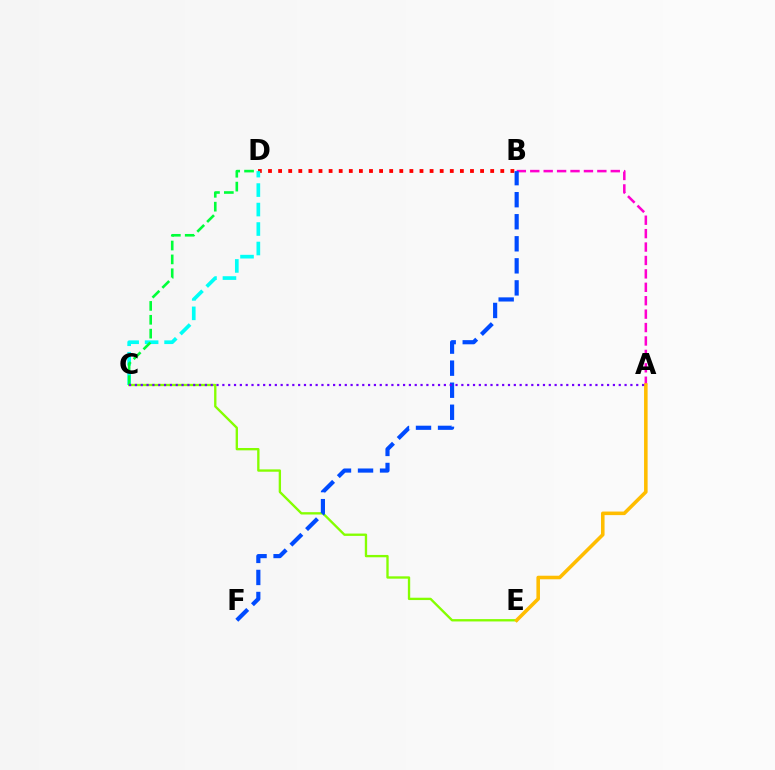{('A', 'B'): [{'color': '#ff00cf', 'line_style': 'dashed', 'thickness': 1.82}], ('C', 'E'): [{'color': '#84ff00', 'line_style': 'solid', 'thickness': 1.69}], ('B', 'D'): [{'color': '#ff0000', 'line_style': 'dotted', 'thickness': 2.74}], ('C', 'D'): [{'color': '#00fff6', 'line_style': 'dashed', 'thickness': 2.65}, {'color': '#00ff39', 'line_style': 'dashed', 'thickness': 1.88}], ('B', 'F'): [{'color': '#004bff', 'line_style': 'dashed', 'thickness': 3.0}], ('A', 'E'): [{'color': '#ffbd00', 'line_style': 'solid', 'thickness': 2.57}], ('A', 'C'): [{'color': '#7200ff', 'line_style': 'dotted', 'thickness': 1.58}]}